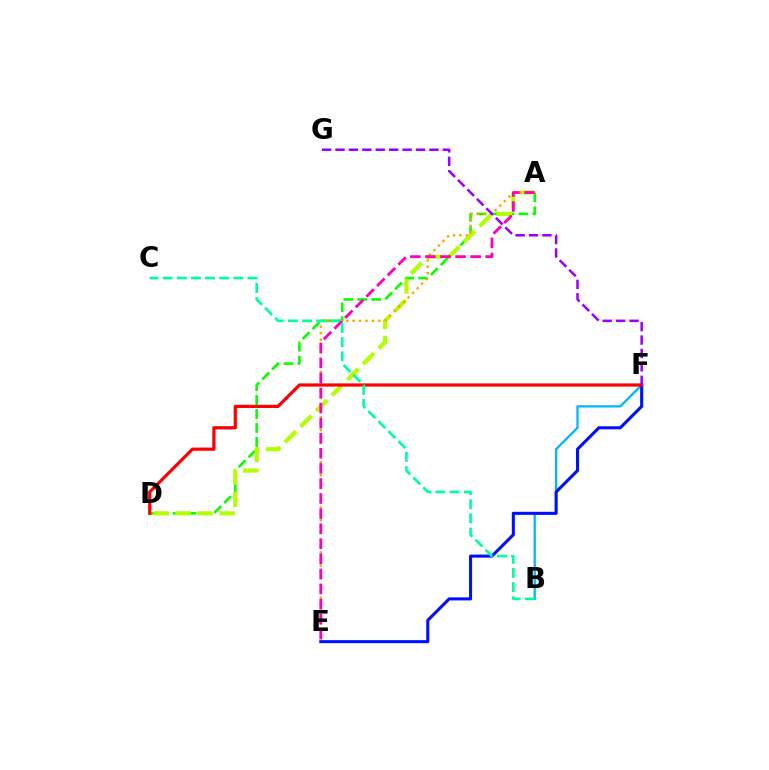{('B', 'F'): [{'color': '#00b5ff', 'line_style': 'solid', 'thickness': 1.63}], ('E', 'F'): [{'color': '#0010ff', 'line_style': 'solid', 'thickness': 2.2}], ('A', 'D'): [{'color': '#08ff00', 'line_style': 'dashed', 'thickness': 1.89}, {'color': '#b3ff00', 'line_style': 'dashed', 'thickness': 3.0}], ('A', 'E'): [{'color': '#ffa500', 'line_style': 'dotted', 'thickness': 1.75}, {'color': '#ff00bd', 'line_style': 'dashed', 'thickness': 2.05}], ('D', 'F'): [{'color': '#ff0000', 'line_style': 'solid', 'thickness': 2.31}], ('B', 'C'): [{'color': '#00ff9d', 'line_style': 'dashed', 'thickness': 1.92}], ('F', 'G'): [{'color': '#9b00ff', 'line_style': 'dashed', 'thickness': 1.82}]}